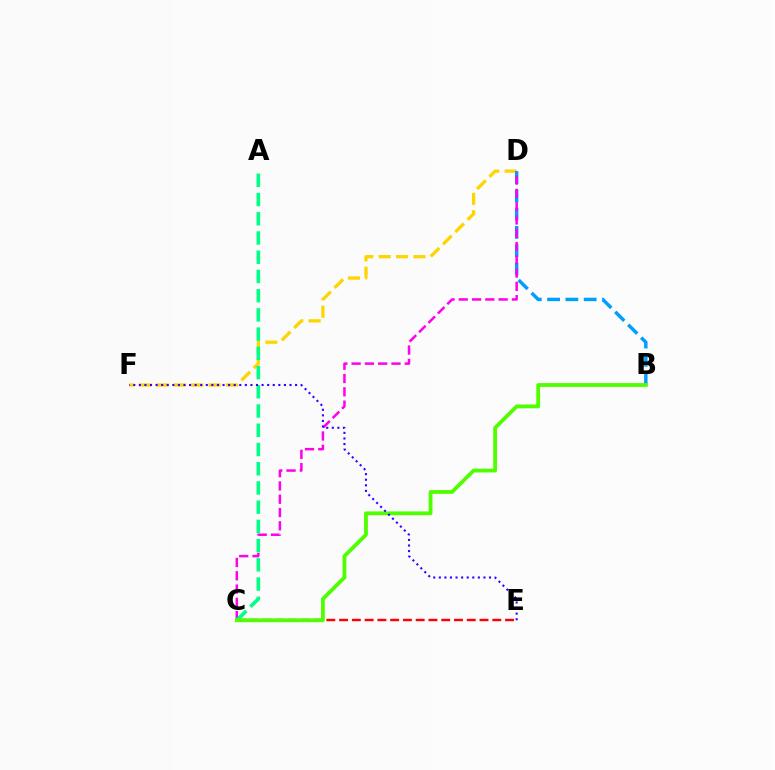{('D', 'F'): [{'color': '#ffd500', 'line_style': 'dashed', 'thickness': 2.36}], ('B', 'D'): [{'color': '#009eff', 'line_style': 'dashed', 'thickness': 2.48}], ('C', 'E'): [{'color': '#ff0000', 'line_style': 'dashed', 'thickness': 1.73}], ('C', 'D'): [{'color': '#ff00ed', 'line_style': 'dashed', 'thickness': 1.81}], ('A', 'C'): [{'color': '#00ff86', 'line_style': 'dashed', 'thickness': 2.61}], ('B', 'C'): [{'color': '#4fff00', 'line_style': 'solid', 'thickness': 2.74}], ('E', 'F'): [{'color': '#3700ff', 'line_style': 'dotted', 'thickness': 1.52}]}